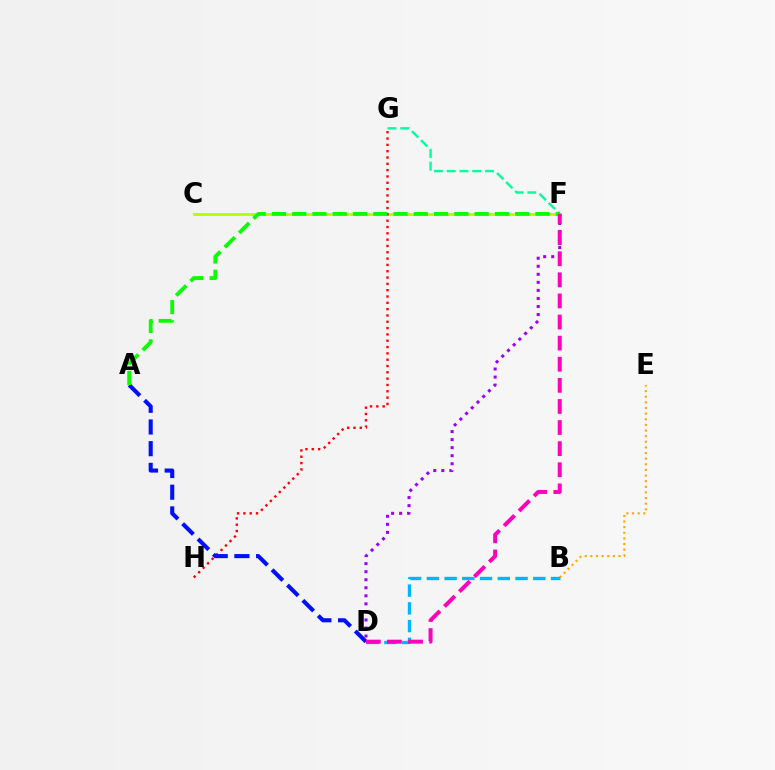{('C', 'F'): [{'color': '#b3ff00', 'line_style': 'solid', 'thickness': 2.05}], ('F', 'G'): [{'color': '#00ff9d', 'line_style': 'dashed', 'thickness': 1.74}], ('G', 'H'): [{'color': '#ff0000', 'line_style': 'dotted', 'thickness': 1.72}], ('A', 'D'): [{'color': '#0010ff', 'line_style': 'dashed', 'thickness': 2.95}], ('B', 'D'): [{'color': '#00b5ff', 'line_style': 'dashed', 'thickness': 2.41}], ('D', 'F'): [{'color': '#9b00ff', 'line_style': 'dotted', 'thickness': 2.19}, {'color': '#ff00bd', 'line_style': 'dashed', 'thickness': 2.87}], ('A', 'F'): [{'color': '#08ff00', 'line_style': 'dashed', 'thickness': 2.75}], ('B', 'E'): [{'color': '#ffa500', 'line_style': 'dotted', 'thickness': 1.53}]}